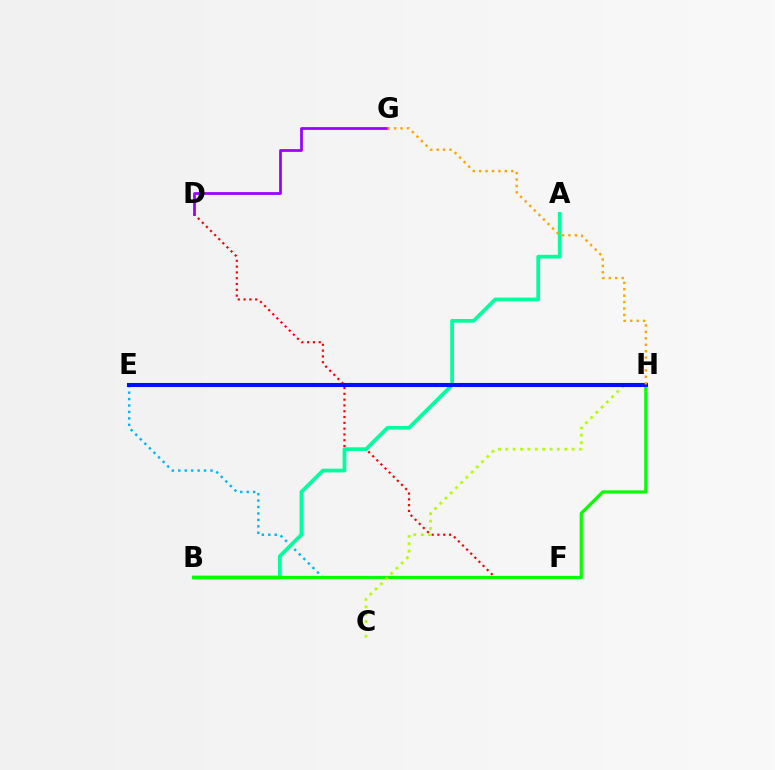{('E', 'F'): [{'color': '#00b5ff', 'line_style': 'dotted', 'thickness': 1.75}], ('E', 'H'): [{'color': '#ff00bd', 'line_style': 'dashed', 'thickness': 2.6}, {'color': '#0010ff', 'line_style': 'solid', 'thickness': 2.93}], ('D', 'F'): [{'color': '#ff0000', 'line_style': 'dotted', 'thickness': 1.58}], ('A', 'B'): [{'color': '#00ff9d', 'line_style': 'solid', 'thickness': 2.68}], ('B', 'H'): [{'color': '#08ff00', 'line_style': 'solid', 'thickness': 2.33}], ('C', 'H'): [{'color': '#b3ff00', 'line_style': 'dotted', 'thickness': 2.0}], ('D', 'G'): [{'color': '#9b00ff', 'line_style': 'solid', 'thickness': 1.98}], ('G', 'H'): [{'color': '#ffa500', 'line_style': 'dotted', 'thickness': 1.74}]}